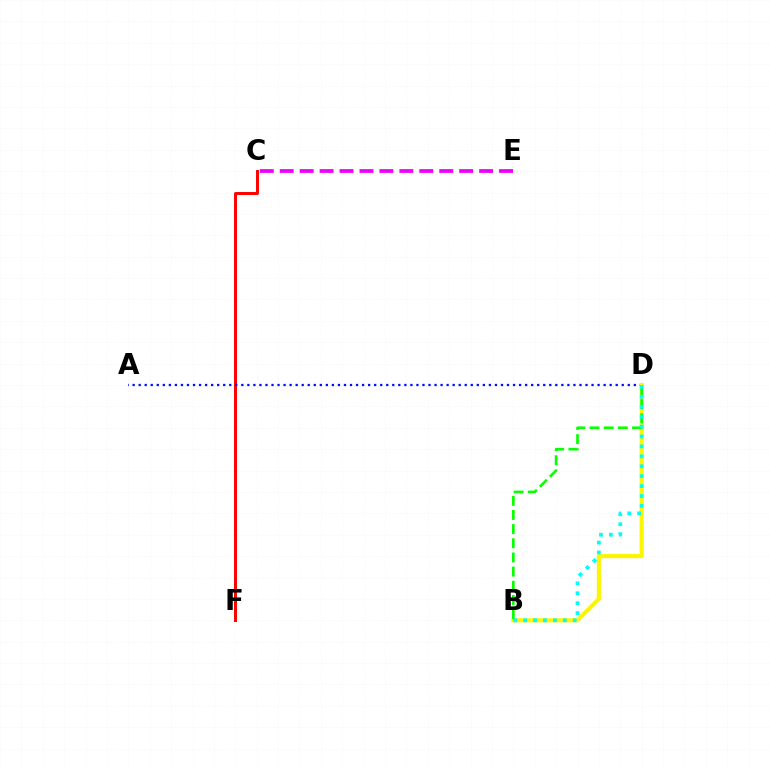{('C', 'F'): [{'color': '#ff0000', 'line_style': 'solid', 'thickness': 2.14}], ('C', 'E'): [{'color': '#ee00ff', 'line_style': 'dashed', 'thickness': 2.71}], ('A', 'D'): [{'color': '#0010ff', 'line_style': 'dotted', 'thickness': 1.64}], ('B', 'D'): [{'color': '#fcf500', 'line_style': 'solid', 'thickness': 2.96}, {'color': '#08ff00', 'line_style': 'dashed', 'thickness': 1.92}, {'color': '#00fff6', 'line_style': 'dotted', 'thickness': 2.7}]}